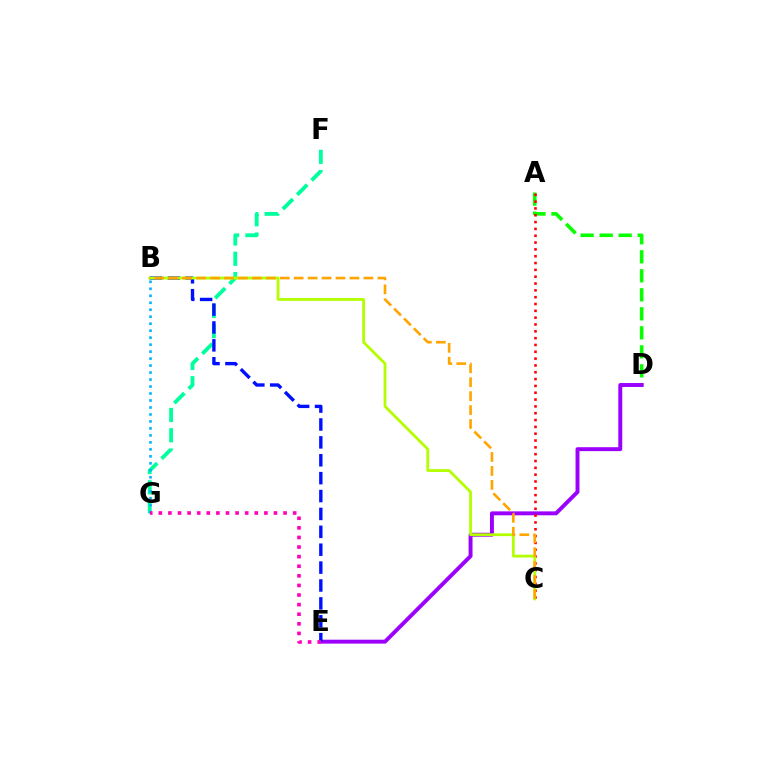{('A', 'D'): [{'color': '#08ff00', 'line_style': 'dashed', 'thickness': 2.58}], ('D', 'E'): [{'color': '#9b00ff', 'line_style': 'solid', 'thickness': 2.83}], ('A', 'C'): [{'color': '#ff0000', 'line_style': 'dotted', 'thickness': 1.85}], ('F', 'G'): [{'color': '#00ff9d', 'line_style': 'dashed', 'thickness': 2.76}], ('B', 'E'): [{'color': '#0010ff', 'line_style': 'dashed', 'thickness': 2.43}], ('B', 'G'): [{'color': '#00b5ff', 'line_style': 'dotted', 'thickness': 1.9}], ('B', 'C'): [{'color': '#b3ff00', 'line_style': 'solid', 'thickness': 2.01}, {'color': '#ffa500', 'line_style': 'dashed', 'thickness': 1.89}], ('E', 'G'): [{'color': '#ff00bd', 'line_style': 'dotted', 'thickness': 2.61}]}